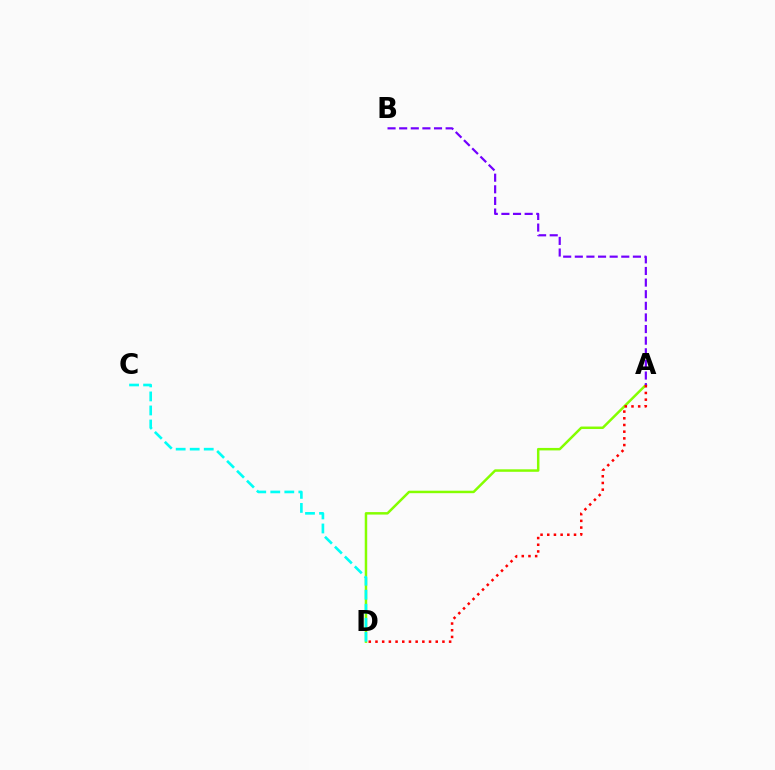{('A', 'D'): [{'color': '#84ff00', 'line_style': 'solid', 'thickness': 1.79}, {'color': '#ff0000', 'line_style': 'dotted', 'thickness': 1.82}], ('A', 'B'): [{'color': '#7200ff', 'line_style': 'dashed', 'thickness': 1.58}], ('C', 'D'): [{'color': '#00fff6', 'line_style': 'dashed', 'thickness': 1.91}]}